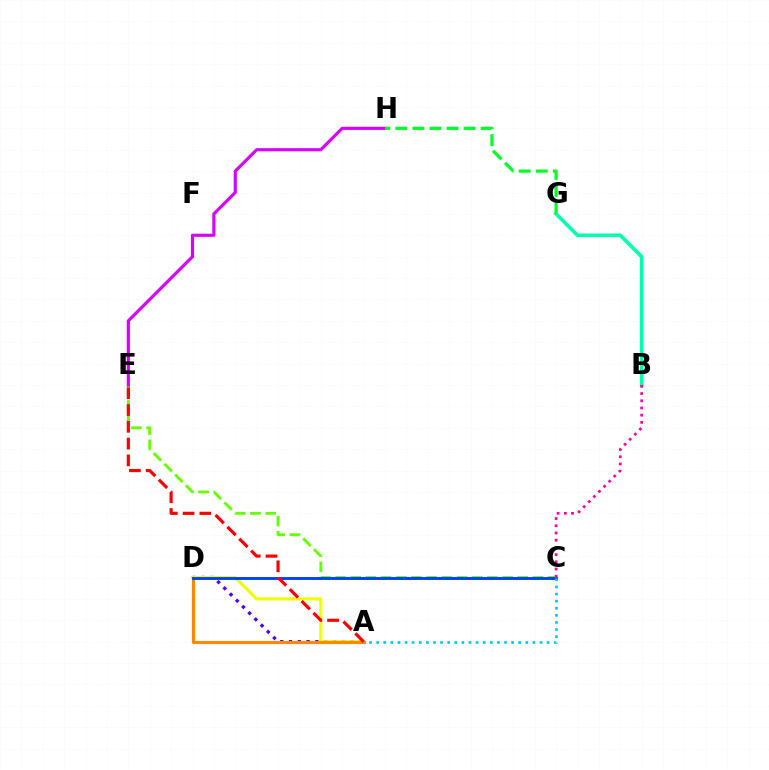{('C', 'E'): [{'color': '#66ff00', 'line_style': 'dashed', 'thickness': 2.06}], ('A', 'D'): [{'color': '#4f00ff', 'line_style': 'dotted', 'thickness': 2.39}, {'color': '#eeff00', 'line_style': 'solid', 'thickness': 2.19}, {'color': '#ff8800', 'line_style': 'solid', 'thickness': 2.24}], ('C', 'D'): [{'color': '#003fff', 'line_style': 'solid', 'thickness': 2.08}], ('A', 'E'): [{'color': '#ff0000', 'line_style': 'dashed', 'thickness': 2.28}], ('B', 'G'): [{'color': '#00ffaf', 'line_style': 'solid', 'thickness': 2.58}], ('B', 'C'): [{'color': '#ff00a0', 'line_style': 'dotted', 'thickness': 1.96}], ('E', 'H'): [{'color': '#d600ff', 'line_style': 'solid', 'thickness': 2.27}], ('G', 'H'): [{'color': '#00ff27', 'line_style': 'dashed', 'thickness': 2.32}], ('A', 'C'): [{'color': '#00c7ff', 'line_style': 'dotted', 'thickness': 1.93}]}